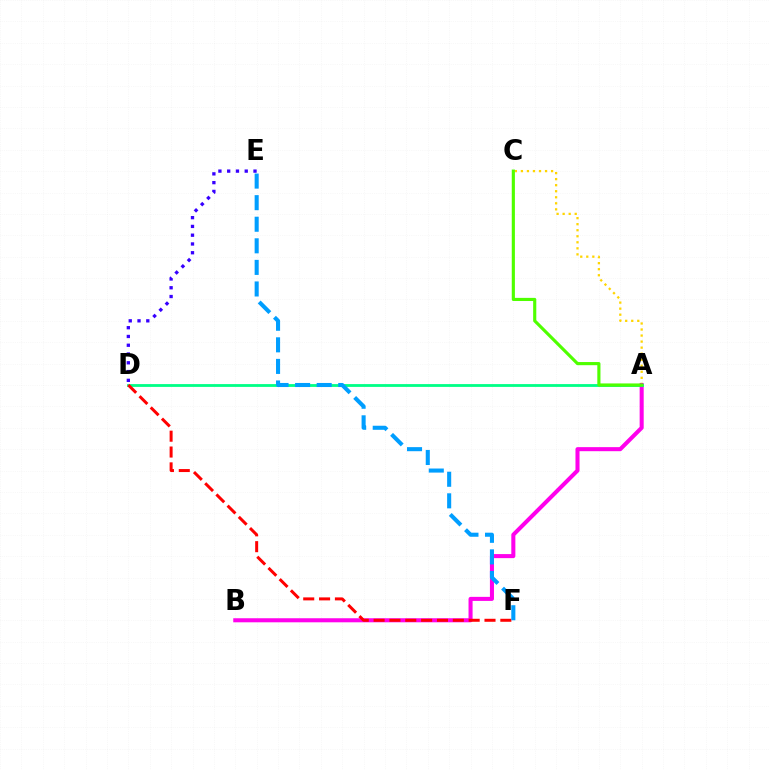{('A', 'C'): [{'color': '#ffd500', 'line_style': 'dotted', 'thickness': 1.64}, {'color': '#4fff00', 'line_style': 'solid', 'thickness': 2.26}], ('A', 'B'): [{'color': '#ff00ed', 'line_style': 'solid', 'thickness': 2.92}], ('A', 'D'): [{'color': '#00ff86', 'line_style': 'solid', 'thickness': 2.02}], ('D', 'F'): [{'color': '#ff0000', 'line_style': 'dashed', 'thickness': 2.15}], ('E', 'F'): [{'color': '#009eff', 'line_style': 'dashed', 'thickness': 2.93}], ('D', 'E'): [{'color': '#3700ff', 'line_style': 'dotted', 'thickness': 2.38}]}